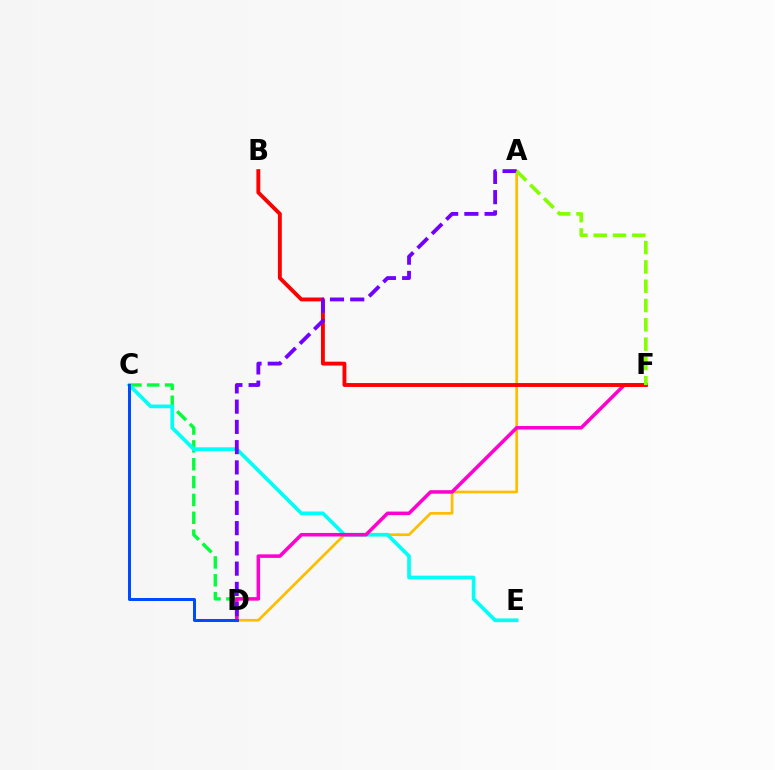{('C', 'D'): [{'color': '#00ff39', 'line_style': 'dashed', 'thickness': 2.43}, {'color': '#004bff', 'line_style': 'solid', 'thickness': 2.17}], ('A', 'D'): [{'color': '#ffbd00', 'line_style': 'solid', 'thickness': 1.95}, {'color': '#7200ff', 'line_style': 'dashed', 'thickness': 2.75}], ('C', 'E'): [{'color': '#00fff6', 'line_style': 'solid', 'thickness': 2.66}], ('D', 'F'): [{'color': '#ff00cf', 'line_style': 'solid', 'thickness': 2.54}], ('B', 'F'): [{'color': '#ff0000', 'line_style': 'solid', 'thickness': 2.79}], ('A', 'F'): [{'color': '#84ff00', 'line_style': 'dashed', 'thickness': 2.62}]}